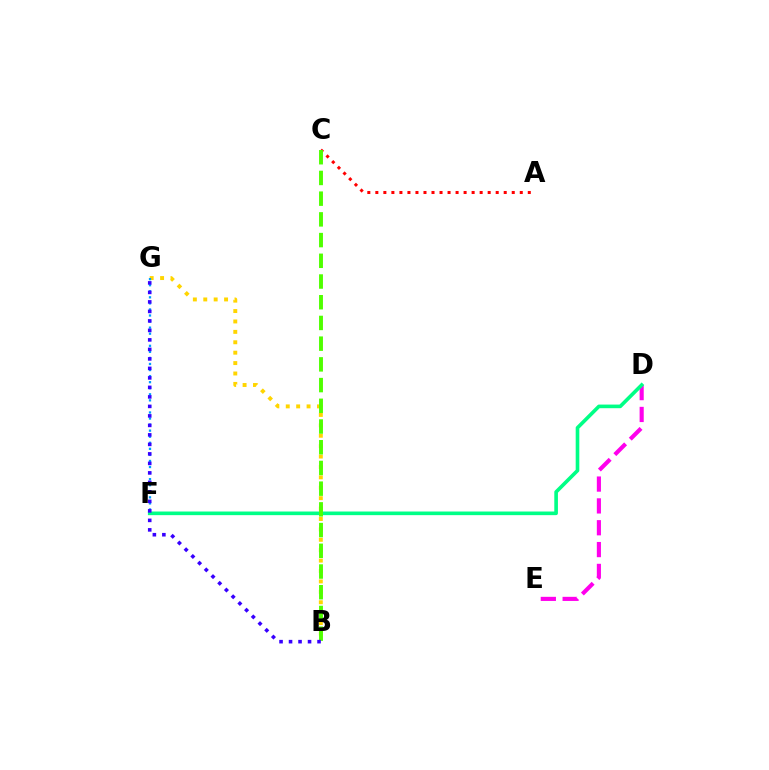{('D', 'E'): [{'color': '#ff00ed', 'line_style': 'dashed', 'thickness': 2.97}], ('B', 'G'): [{'color': '#ffd500', 'line_style': 'dotted', 'thickness': 2.83}, {'color': '#3700ff', 'line_style': 'dotted', 'thickness': 2.58}], ('D', 'F'): [{'color': '#00ff86', 'line_style': 'solid', 'thickness': 2.61}], ('A', 'C'): [{'color': '#ff0000', 'line_style': 'dotted', 'thickness': 2.18}], ('F', 'G'): [{'color': '#009eff', 'line_style': 'dotted', 'thickness': 1.65}], ('B', 'C'): [{'color': '#4fff00', 'line_style': 'dashed', 'thickness': 2.81}]}